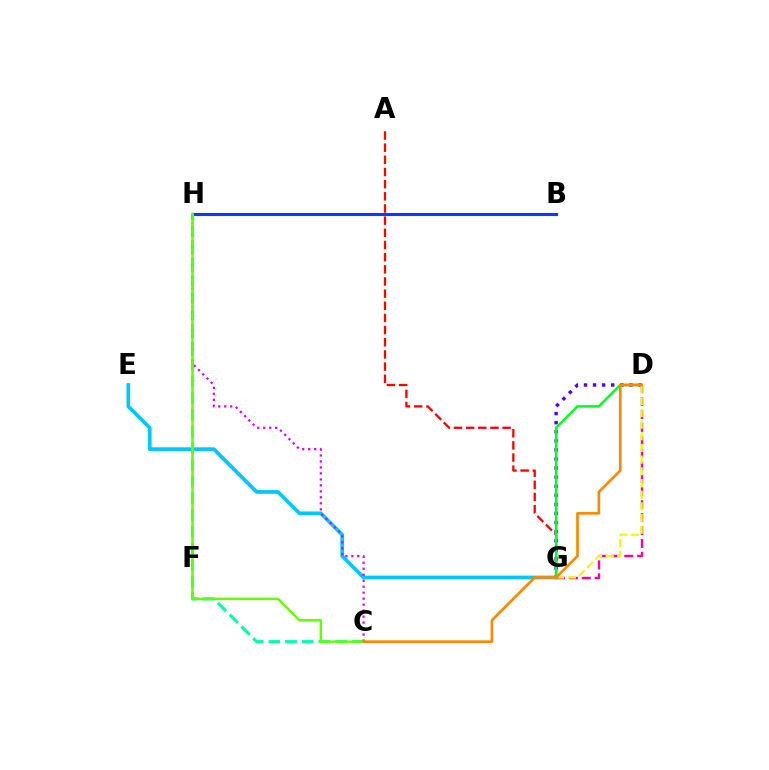{('B', 'H'): [{'color': '#003fff', 'line_style': 'solid', 'thickness': 2.23}], ('D', 'G'): [{'color': '#4f00ff', 'line_style': 'dotted', 'thickness': 2.47}, {'color': '#ff00a0', 'line_style': 'dashed', 'thickness': 1.75}, {'color': '#00ff27', 'line_style': 'solid', 'thickness': 1.81}, {'color': '#eeff00', 'line_style': 'dashed', 'thickness': 1.59}], ('A', 'G'): [{'color': '#ff0000', 'line_style': 'dashed', 'thickness': 1.65}], ('E', 'G'): [{'color': '#00c7ff', 'line_style': 'solid', 'thickness': 2.67}], ('C', 'H'): [{'color': '#00ffaf', 'line_style': 'dashed', 'thickness': 2.27}, {'color': '#d600ff', 'line_style': 'dotted', 'thickness': 1.62}, {'color': '#66ff00', 'line_style': 'solid', 'thickness': 1.78}], ('C', 'D'): [{'color': '#ff8800', 'line_style': 'solid', 'thickness': 1.93}]}